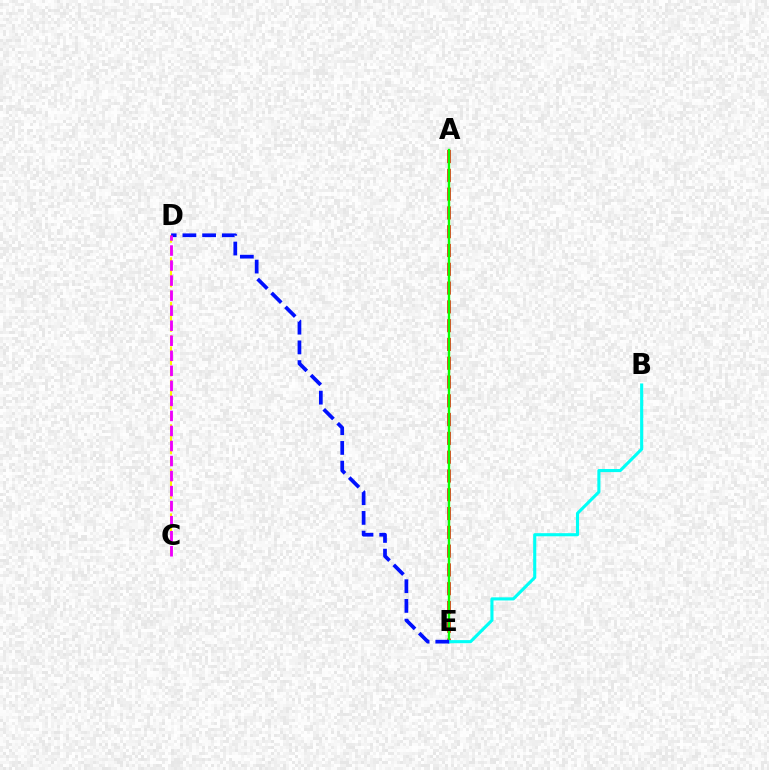{('C', 'D'): [{'color': '#fcf500', 'line_style': 'dashed', 'thickness': 1.51}, {'color': '#ee00ff', 'line_style': 'dashed', 'thickness': 2.04}], ('A', 'E'): [{'color': '#ff0000', 'line_style': 'dashed', 'thickness': 2.55}, {'color': '#08ff00', 'line_style': 'solid', 'thickness': 1.73}], ('B', 'E'): [{'color': '#00fff6', 'line_style': 'solid', 'thickness': 2.23}], ('D', 'E'): [{'color': '#0010ff', 'line_style': 'dashed', 'thickness': 2.68}]}